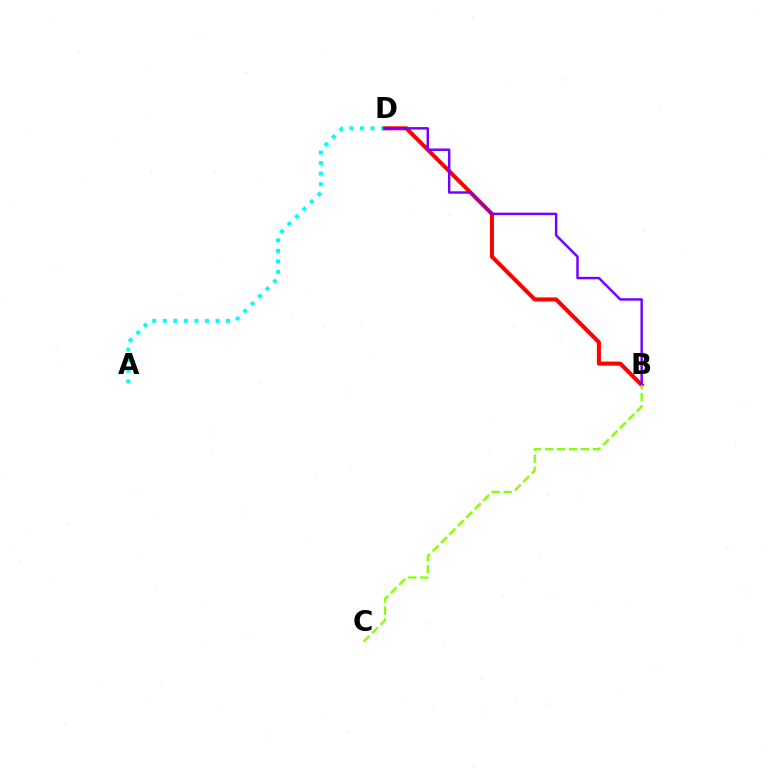{('A', 'D'): [{'color': '#00fff6', 'line_style': 'dotted', 'thickness': 2.87}], ('B', 'D'): [{'color': '#ff0000', 'line_style': 'solid', 'thickness': 2.92}, {'color': '#7200ff', 'line_style': 'solid', 'thickness': 1.76}], ('B', 'C'): [{'color': '#84ff00', 'line_style': 'dashed', 'thickness': 1.62}]}